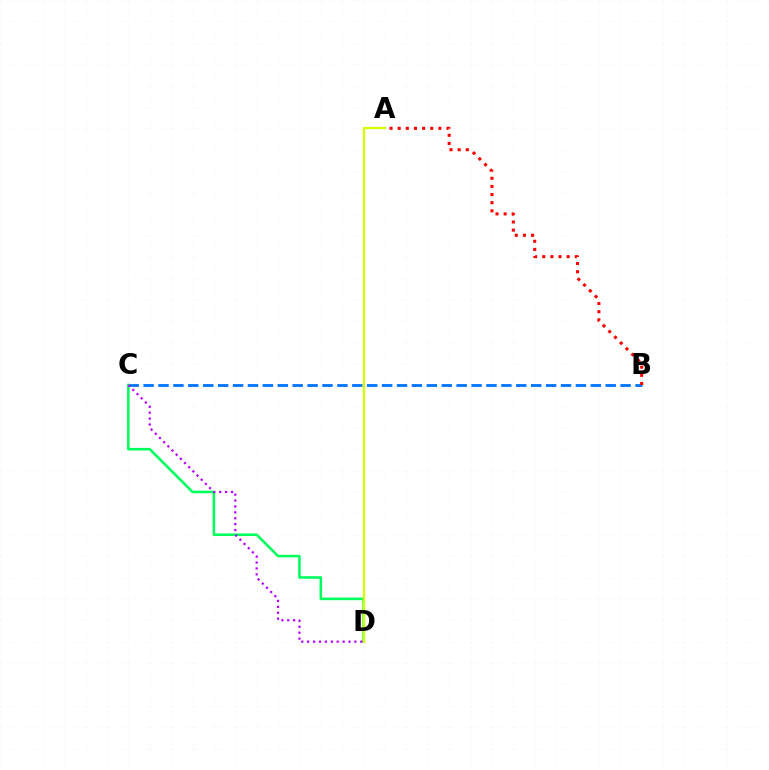{('B', 'C'): [{'color': '#0074ff', 'line_style': 'dashed', 'thickness': 2.03}], ('C', 'D'): [{'color': '#00ff5c', 'line_style': 'solid', 'thickness': 1.84}, {'color': '#b900ff', 'line_style': 'dotted', 'thickness': 1.6}], ('A', 'D'): [{'color': '#d1ff00', 'line_style': 'solid', 'thickness': 1.66}], ('A', 'B'): [{'color': '#ff0000', 'line_style': 'dotted', 'thickness': 2.21}]}